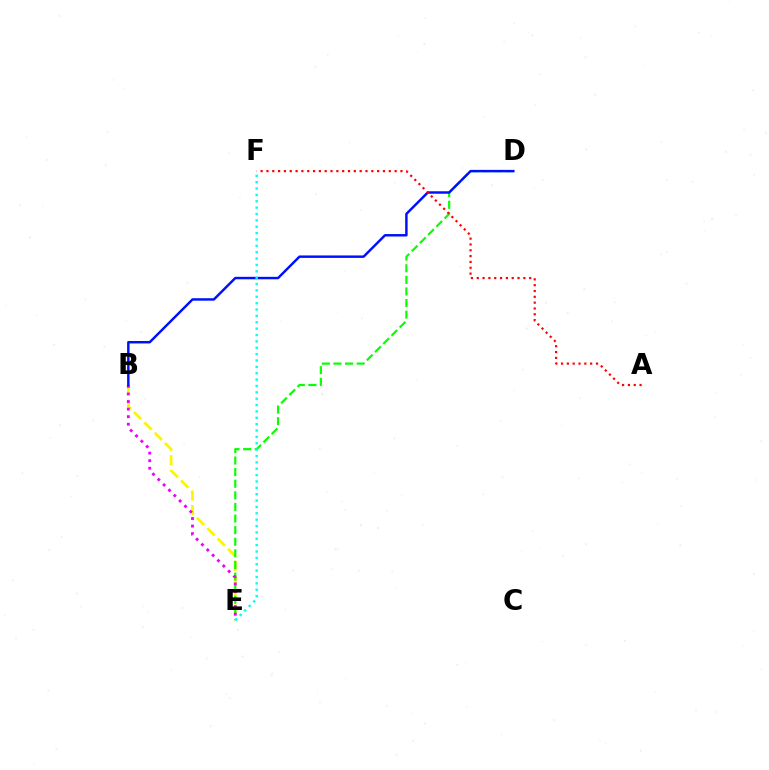{('B', 'E'): [{'color': '#fcf500', 'line_style': 'dashed', 'thickness': 1.99}, {'color': '#ee00ff', 'line_style': 'dotted', 'thickness': 2.05}], ('D', 'E'): [{'color': '#08ff00', 'line_style': 'dashed', 'thickness': 1.58}], ('B', 'D'): [{'color': '#0010ff', 'line_style': 'solid', 'thickness': 1.77}], ('E', 'F'): [{'color': '#00fff6', 'line_style': 'dotted', 'thickness': 1.73}], ('A', 'F'): [{'color': '#ff0000', 'line_style': 'dotted', 'thickness': 1.58}]}